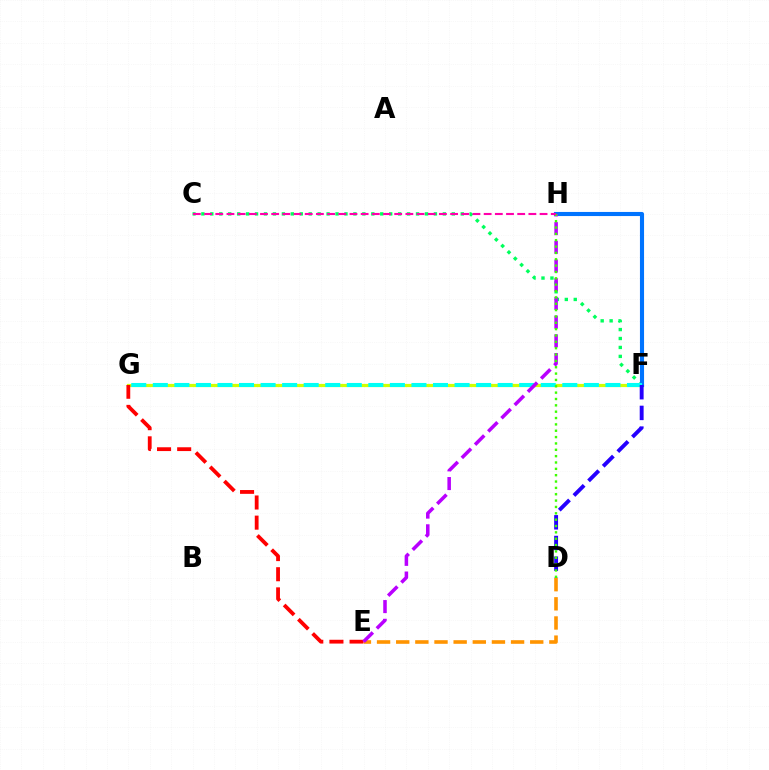{('C', 'F'): [{'color': '#00ff5c', 'line_style': 'dotted', 'thickness': 2.43}], ('F', 'G'): [{'color': '#d1ff00', 'line_style': 'solid', 'thickness': 2.3}, {'color': '#00fff6', 'line_style': 'dashed', 'thickness': 2.93}], ('F', 'H'): [{'color': '#0074ff', 'line_style': 'solid', 'thickness': 2.95}], ('E', 'G'): [{'color': '#ff0000', 'line_style': 'dashed', 'thickness': 2.74}], ('D', 'E'): [{'color': '#ff9400', 'line_style': 'dashed', 'thickness': 2.6}], ('E', 'H'): [{'color': '#b900ff', 'line_style': 'dashed', 'thickness': 2.54}], ('D', 'F'): [{'color': '#2500ff', 'line_style': 'dashed', 'thickness': 2.81}], ('D', 'H'): [{'color': '#3dff00', 'line_style': 'dotted', 'thickness': 1.73}], ('C', 'H'): [{'color': '#ff00ac', 'line_style': 'dashed', 'thickness': 1.52}]}